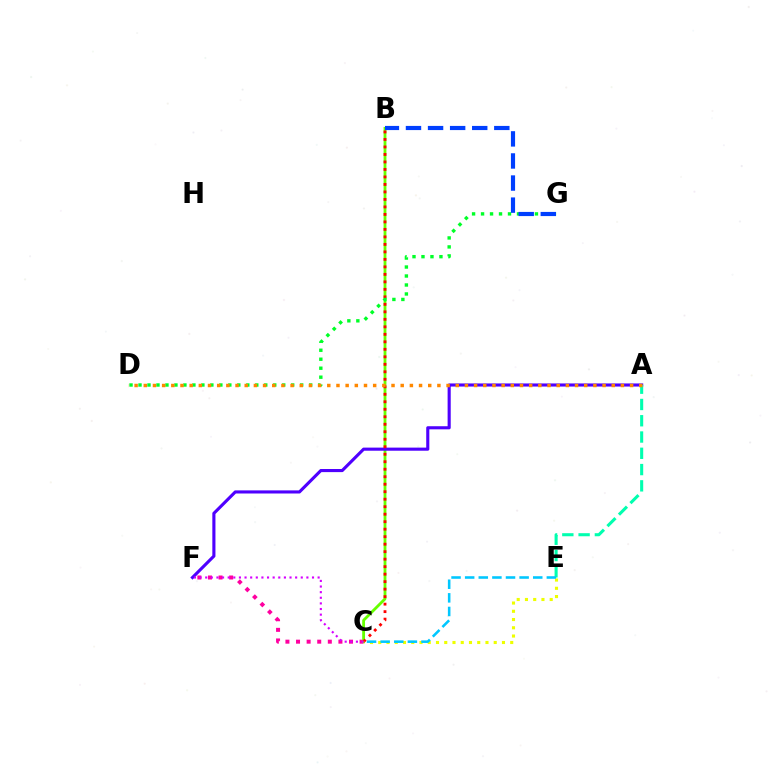{('C', 'F'): [{'color': '#ff00a0', 'line_style': 'dotted', 'thickness': 2.88}, {'color': '#d600ff', 'line_style': 'dotted', 'thickness': 1.53}], ('B', 'C'): [{'color': '#66ff00', 'line_style': 'solid', 'thickness': 2.03}, {'color': '#ff0000', 'line_style': 'dotted', 'thickness': 2.04}], ('A', 'F'): [{'color': '#4f00ff', 'line_style': 'solid', 'thickness': 2.24}], ('A', 'E'): [{'color': '#00ffaf', 'line_style': 'dashed', 'thickness': 2.21}], ('D', 'G'): [{'color': '#00ff27', 'line_style': 'dotted', 'thickness': 2.44}], ('B', 'G'): [{'color': '#003fff', 'line_style': 'dashed', 'thickness': 3.0}], ('A', 'D'): [{'color': '#ff8800', 'line_style': 'dotted', 'thickness': 2.49}], ('C', 'E'): [{'color': '#eeff00', 'line_style': 'dotted', 'thickness': 2.24}, {'color': '#00c7ff', 'line_style': 'dashed', 'thickness': 1.85}]}